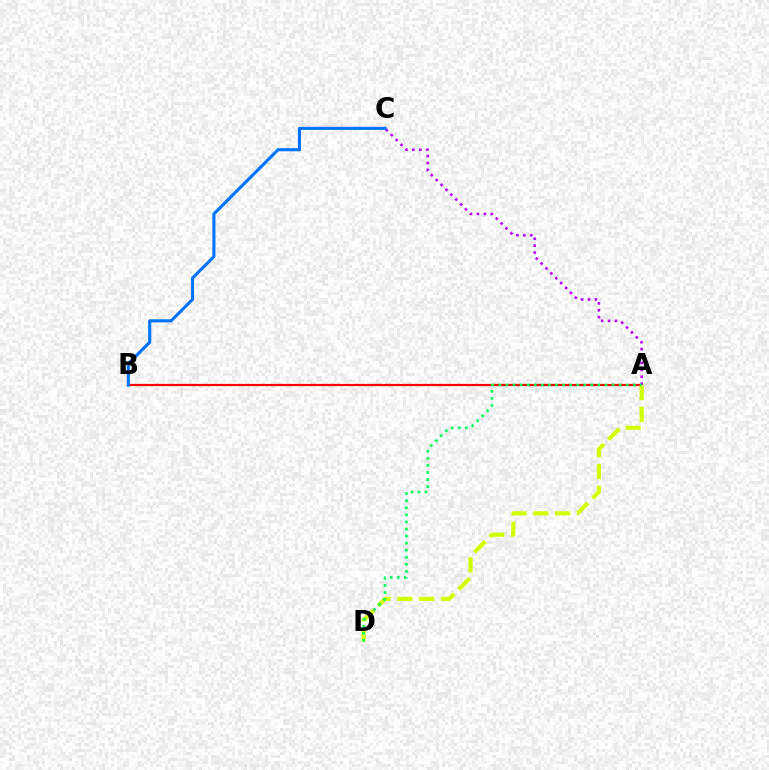{('A', 'B'): [{'color': '#ff0000', 'line_style': 'solid', 'thickness': 1.57}], ('A', 'C'): [{'color': '#b900ff', 'line_style': 'dotted', 'thickness': 1.88}], ('A', 'D'): [{'color': '#d1ff00', 'line_style': 'dashed', 'thickness': 2.97}, {'color': '#00ff5c', 'line_style': 'dotted', 'thickness': 1.92}], ('B', 'C'): [{'color': '#0074ff', 'line_style': 'solid', 'thickness': 2.24}]}